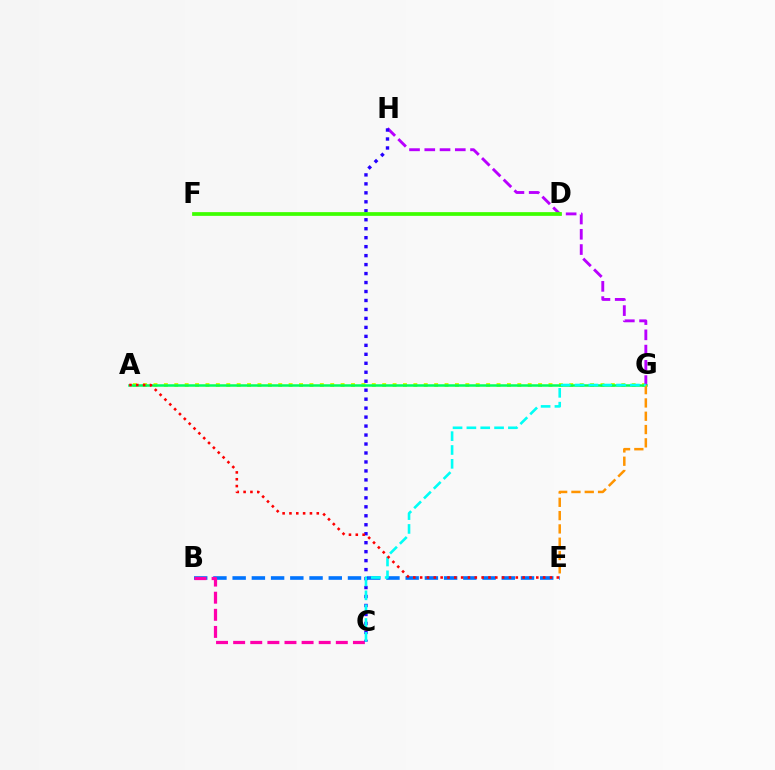{('A', 'G'): [{'color': '#d1ff00', 'line_style': 'dotted', 'thickness': 2.82}, {'color': '#00ff5c', 'line_style': 'solid', 'thickness': 1.8}], ('G', 'H'): [{'color': '#b900ff', 'line_style': 'dashed', 'thickness': 2.07}], ('B', 'E'): [{'color': '#0074ff', 'line_style': 'dashed', 'thickness': 2.61}], ('B', 'C'): [{'color': '#ff00ac', 'line_style': 'dashed', 'thickness': 2.32}], ('C', 'H'): [{'color': '#2500ff', 'line_style': 'dotted', 'thickness': 2.44}], ('E', 'G'): [{'color': '#ff9400', 'line_style': 'dashed', 'thickness': 1.81}], ('D', 'F'): [{'color': '#3dff00', 'line_style': 'solid', 'thickness': 2.68}], ('C', 'G'): [{'color': '#00fff6', 'line_style': 'dashed', 'thickness': 1.88}], ('A', 'E'): [{'color': '#ff0000', 'line_style': 'dotted', 'thickness': 1.86}]}